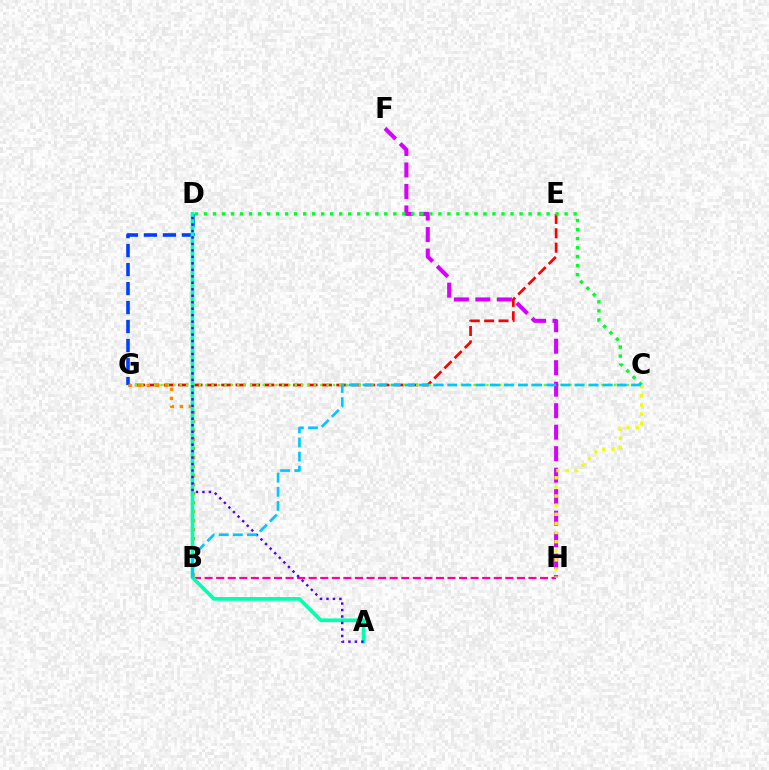{('E', 'G'): [{'color': '#ff0000', 'line_style': 'dashed', 'thickness': 1.95}], ('C', 'G'): [{'color': '#66ff00', 'line_style': 'dotted', 'thickness': 1.74}], ('F', 'H'): [{'color': '#d600ff', 'line_style': 'dashed', 'thickness': 2.92}], ('D', 'G'): [{'color': '#003fff', 'line_style': 'dashed', 'thickness': 2.58}], ('C', 'D'): [{'color': '#00ff27', 'line_style': 'dotted', 'thickness': 2.45}], ('B', 'H'): [{'color': '#ff00a0', 'line_style': 'dashed', 'thickness': 1.57}], ('B', 'G'): [{'color': '#ff8800', 'line_style': 'dotted', 'thickness': 2.45}], ('A', 'D'): [{'color': '#00ffaf', 'line_style': 'solid', 'thickness': 2.65}, {'color': '#4f00ff', 'line_style': 'dotted', 'thickness': 1.76}], ('C', 'H'): [{'color': '#eeff00', 'line_style': 'dotted', 'thickness': 2.48}], ('B', 'C'): [{'color': '#00c7ff', 'line_style': 'dashed', 'thickness': 1.92}]}